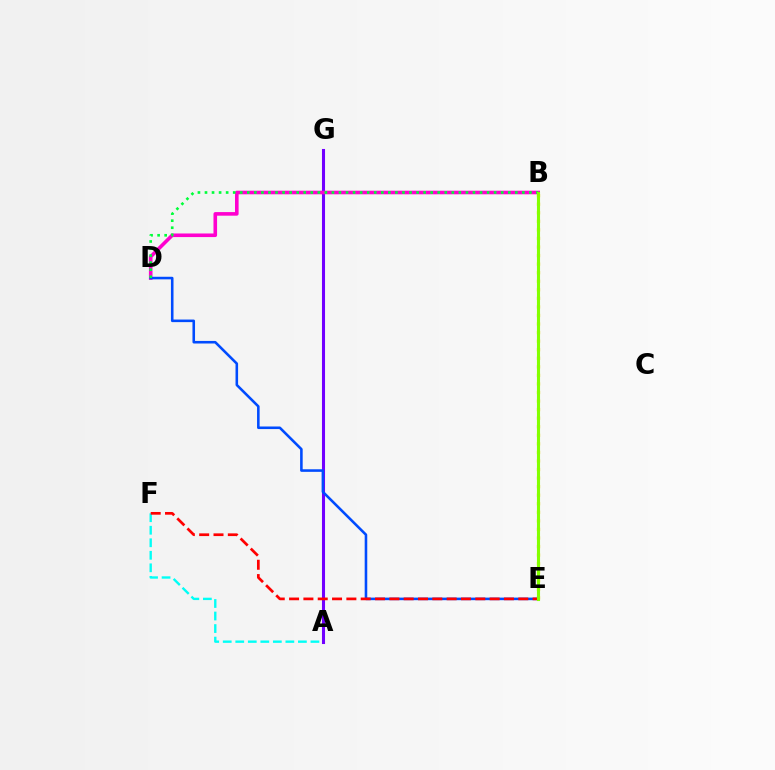{('A', 'G'): [{'color': '#7200ff', 'line_style': 'solid', 'thickness': 2.21}], ('B', 'E'): [{'color': '#ffbd00', 'line_style': 'dotted', 'thickness': 2.33}, {'color': '#84ff00', 'line_style': 'solid', 'thickness': 2.22}], ('B', 'D'): [{'color': '#ff00cf', 'line_style': 'solid', 'thickness': 2.59}, {'color': '#00ff39', 'line_style': 'dotted', 'thickness': 1.92}], ('D', 'E'): [{'color': '#004bff', 'line_style': 'solid', 'thickness': 1.85}], ('A', 'F'): [{'color': '#00fff6', 'line_style': 'dashed', 'thickness': 1.7}], ('E', 'F'): [{'color': '#ff0000', 'line_style': 'dashed', 'thickness': 1.95}]}